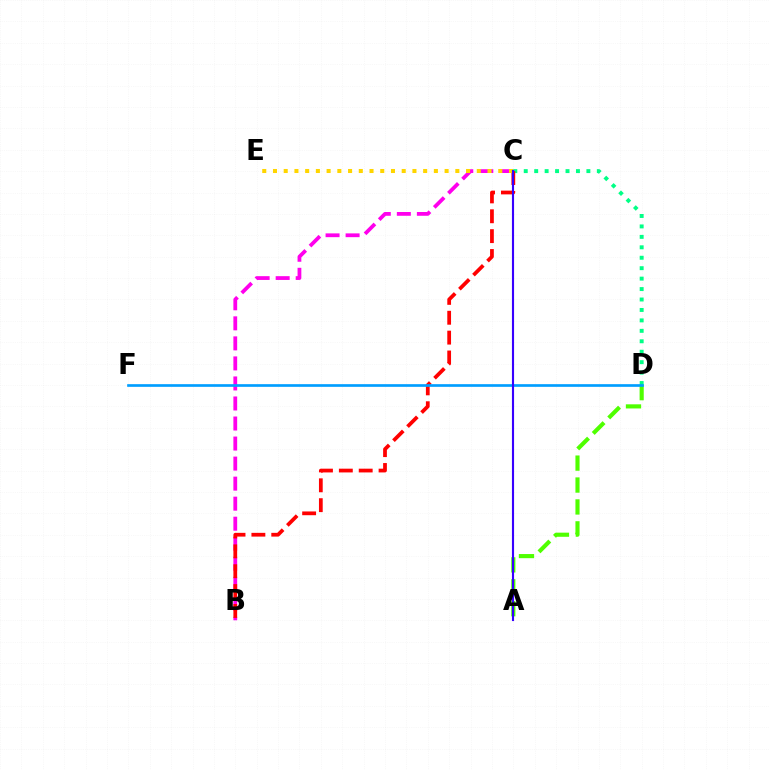{('B', 'C'): [{'color': '#ff00ed', 'line_style': 'dashed', 'thickness': 2.72}, {'color': '#ff0000', 'line_style': 'dashed', 'thickness': 2.7}], ('C', 'D'): [{'color': '#00ff86', 'line_style': 'dotted', 'thickness': 2.84}], ('A', 'D'): [{'color': '#4fff00', 'line_style': 'dashed', 'thickness': 2.98}], ('C', 'E'): [{'color': '#ffd500', 'line_style': 'dotted', 'thickness': 2.91}], ('D', 'F'): [{'color': '#009eff', 'line_style': 'solid', 'thickness': 1.92}], ('A', 'C'): [{'color': '#3700ff', 'line_style': 'solid', 'thickness': 1.53}]}